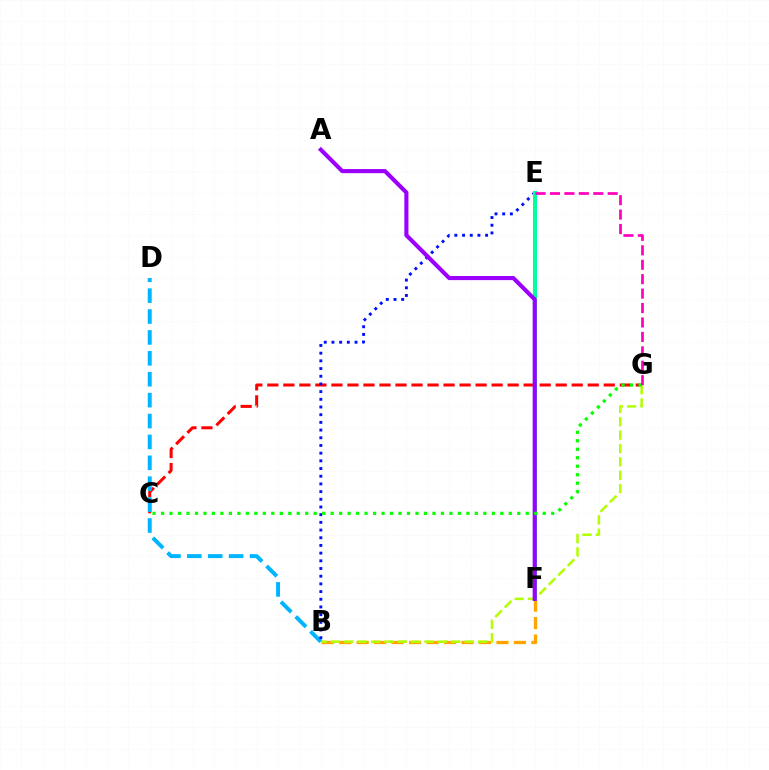{('C', 'G'): [{'color': '#ff0000', 'line_style': 'dashed', 'thickness': 2.18}, {'color': '#08ff00', 'line_style': 'dotted', 'thickness': 2.3}], ('B', 'F'): [{'color': '#ffa500', 'line_style': 'dashed', 'thickness': 2.37}], ('B', 'G'): [{'color': '#b3ff00', 'line_style': 'dashed', 'thickness': 1.82}], ('B', 'D'): [{'color': '#00b5ff', 'line_style': 'dashed', 'thickness': 2.84}], ('B', 'E'): [{'color': '#0010ff', 'line_style': 'dotted', 'thickness': 2.09}], ('E', 'F'): [{'color': '#00ff9d', 'line_style': 'solid', 'thickness': 2.92}], ('A', 'F'): [{'color': '#9b00ff', 'line_style': 'solid', 'thickness': 2.96}], ('E', 'G'): [{'color': '#ff00bd', 'line_style': 'dashed', 'thickness': 1.96}]}